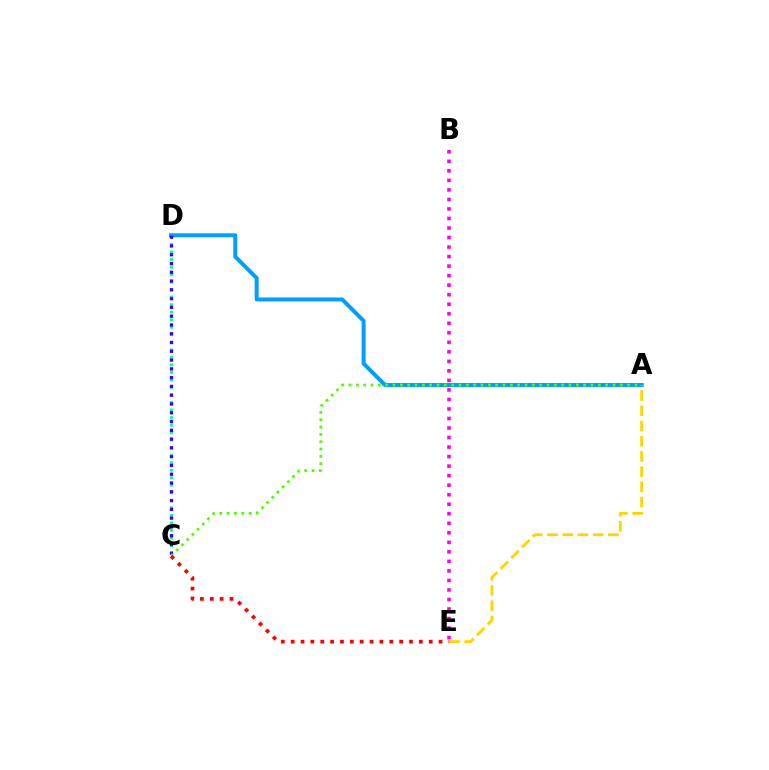{('A', 'D'): [{'color': '#009eff', 'line_style': 'solid', 'thickness': 2.88}], ('C', 'D'): [{'color': '#00ff86', 'line_style': 'dotted', 'thickness': 2.04}, {'color': '#3700ff', 'line_style': 'dotted', 'thickness': 2.39}], ('A', 'E'): [{'color': '#ffd500', 'line_style': 'dashed', 'thickness': 2.07}], ('B', 'E'): [{'color': '#ff00ed', 'line_style': 'dotted', 'thickness': 2.59}], ('A', 'C'): [{'color': '#4fff00', 'line_style': 'dotted', 'thickness': 1.99}], ('C', 'E'): [{'color': '#ff0000', 'line_style': 'dotted', 'thickness': 2.68}]}